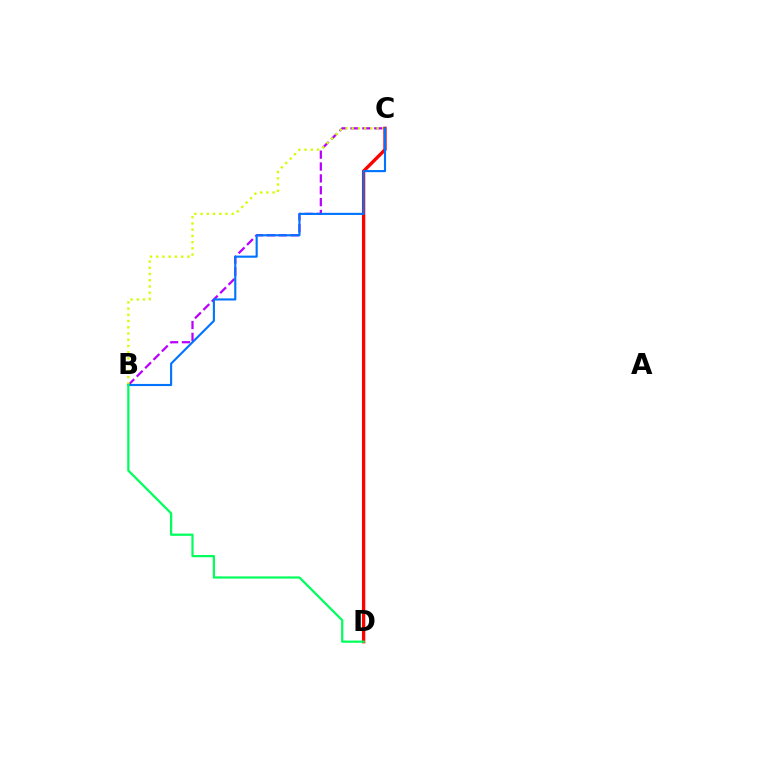{('B', 'C'): [{'color': '#b900ff', 'line_style': 'dashed', 'thickness': 1.61}, {'color': '#d1ff00', 'line_style': 'dotted', 'thickness': 1.69}, {'color': '#0074ff', 'line_style': 'solid', 'thickness': 1.53}], ('C', 'D'): [{'color': '#ff0000', 'line_style': 'solid', 'thickness': 2.4}], ('B', 'D'): [{'color': '#00ff5c', 'line_style': 'solid', 'thickness': 1.6}]}